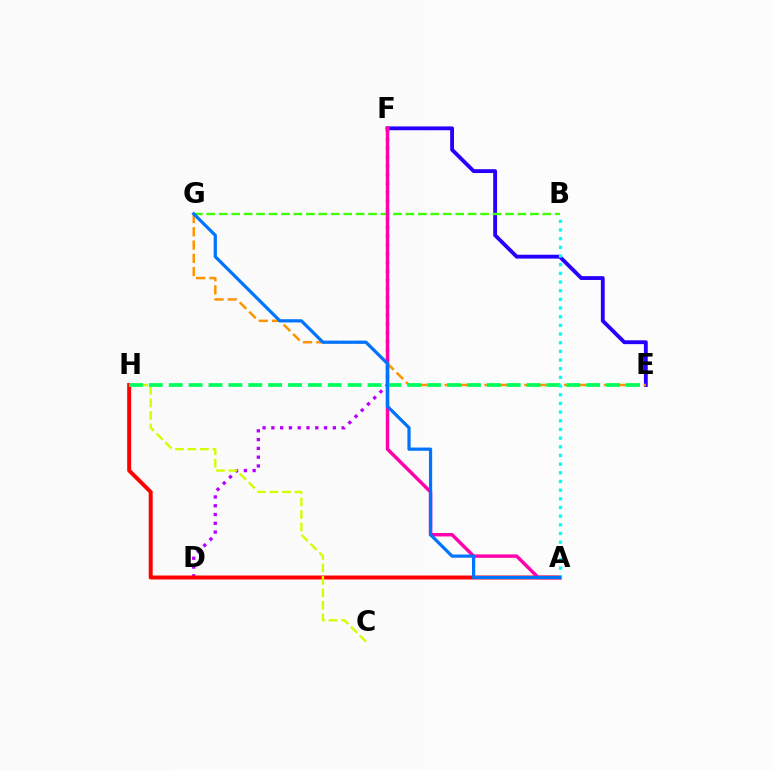{('D', 'F'): [{'color': '#b900ff', 'line_style': 'dotted', 'thickness': 2.39}], ('E', 'F'): [{'color': '#2500ff', 'line_style': 'solid', 'thickness': 2.76}], ('A', 'H'): [{'color': '#ff0000', 'line_style': 'solid', 'thickness': 2.85}], ('C', 'H'): [{'color': '#d1ff00', 'line_style': 'dashed', 'thickness': 1.7}], ('B', 'G'): [{'color': '#3dff00', 'line_style': 'dashed', 'thickness': 1.69}], ('E', 'G'): [{'color': '#ff9400', 'line_style': 'dashed', 'thickness': 1.8}], ('A', 'F'): [{'color': '#ff00ac', 'line_style': 'solid', 'thickness': 2.47}], ('E', 'H'): [{'color': '#00ff5c', 'line_style': 'dashed', 'thickness': 2.7}], ('A', 'B'): [{'color': '#00fff6', 'line_style': 'dotted', 'thickness': 2.36}], ('A', 'G'): [{'color': '#0074ff', 'line_style': 'solid', 'thickness': 2.31}]}